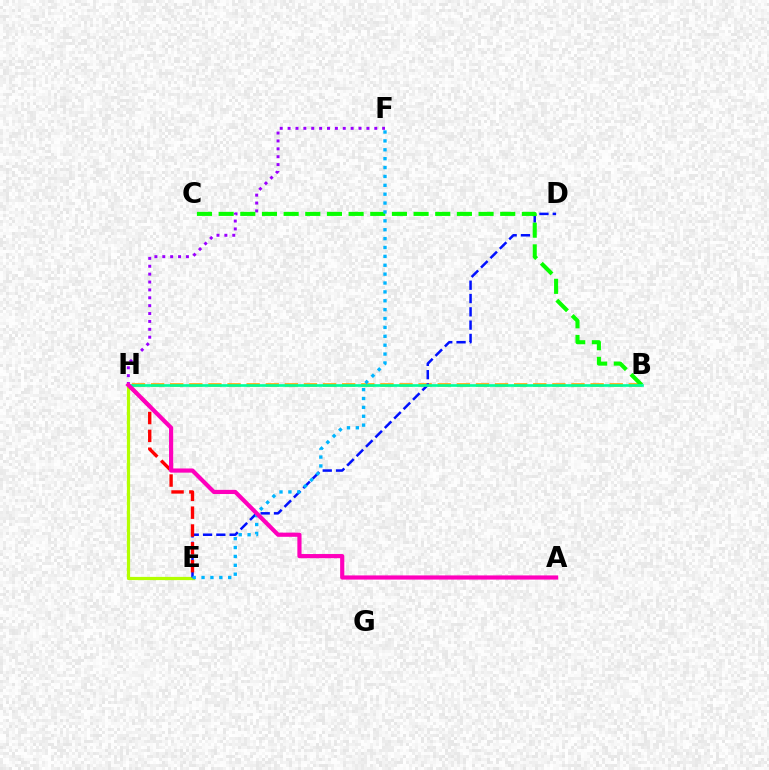{('F', 'H'): [{'color': '#9b00ff', 'line_style': 'dotted', 'thickness': 2.14}], ('E', 'H'): [{'color': '#b3ff00', 'line_style': 'solid', 'thickness': 2.32}, {'color': '#ff0000', 'line_style': 'dashed', 'thickness': 2.42}], ('B', 'H'): [{'color': '#ffa500', 'line_style': 'dashed', 'thickness': 2.6}, {'color': '#00ff9d', 'line_style': 'solid', 'thickness': 1.92}], ('D', 'E'): [{'color': '#0010ff', 'line_style': 'dashed', 'thickness': 1.81}], ('B', 'C'): [{'color': '#08ff00', 'line_style': 'dashed', 'thickness': 2.94}], ('E', 'F'): [{'color': '#00b5ff', 'line_style': 'dotted', 'thickness': 2.41}], ('A', 'H'): [{'color': '#ff00bd', 'line_style': 'solid', 'thickness': 3.0}]}